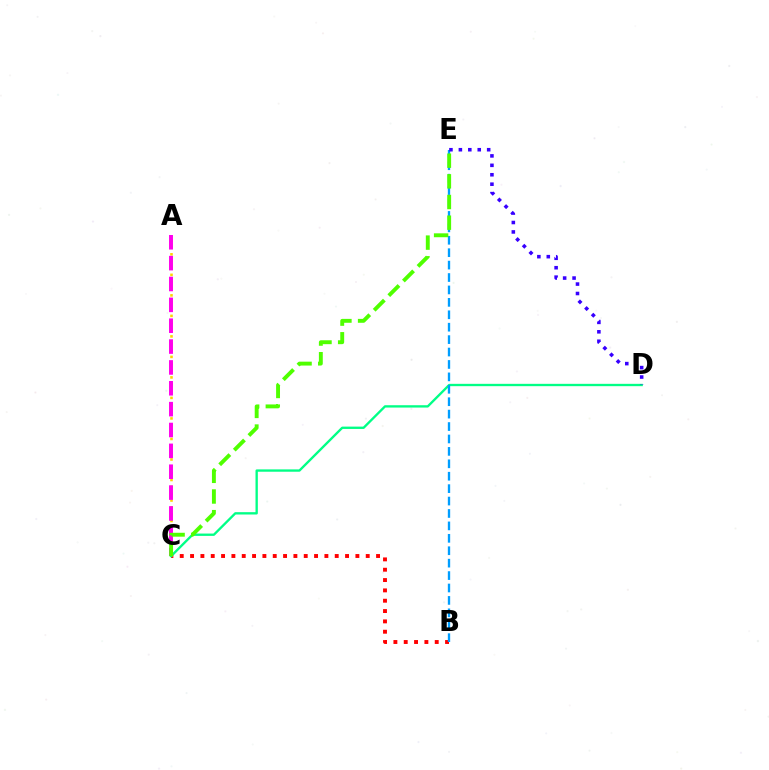{('B', 'C'): [{'color': '#ff0000', 'line_style': 'dotted', 'thickness': 2.81}], ('A', 'C'): [{'color': '#ffd500', 'line_style': 'dotted', 'thickness': 1.86}, {'color': '#ff00ed', 'line_style': 'dashed', 'thickness': 2.83}], ('C', 'D'): [{'color': '#00ff86', 'line_style': 'solid', 'thickness': 1.68}], ('B', 'E'): [{'color': '#009eff', 'line_style': 'dashed', 'thickness': 1.69}], ('D', 'E'): [{'color': '#3700ff', 'line_style': 'dotted', 'thickness': 2.56}], ('C', 'E'): [{'color': '#4fff00', 'line_style': 'dashed', 'thickness': 2.81}]}